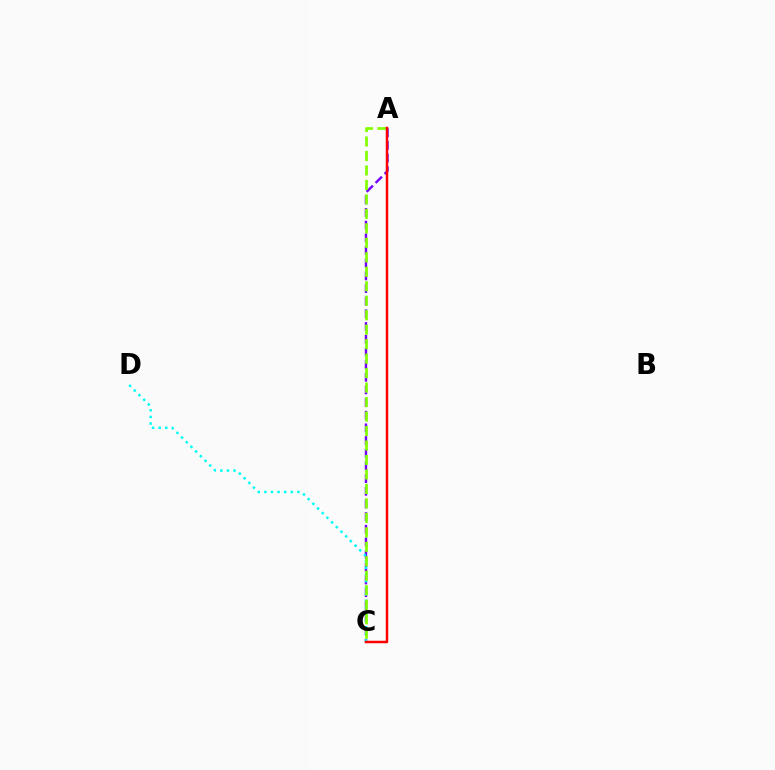{('A', 'C'): [{'color': '#7200ff', 'line_style': 'dashed', 'thickness': 1.72}, {'color': '#84ff00', 'line_style': 'dashed', 'thickness': 1.97}, {'color': '#ff0000', 'line_style': 'solid', 'thickness': 1.79}], ('C', 'D'): [{'color': '#00fff6', 'line_style': 'dotted', 'thickness': 1.8}]}